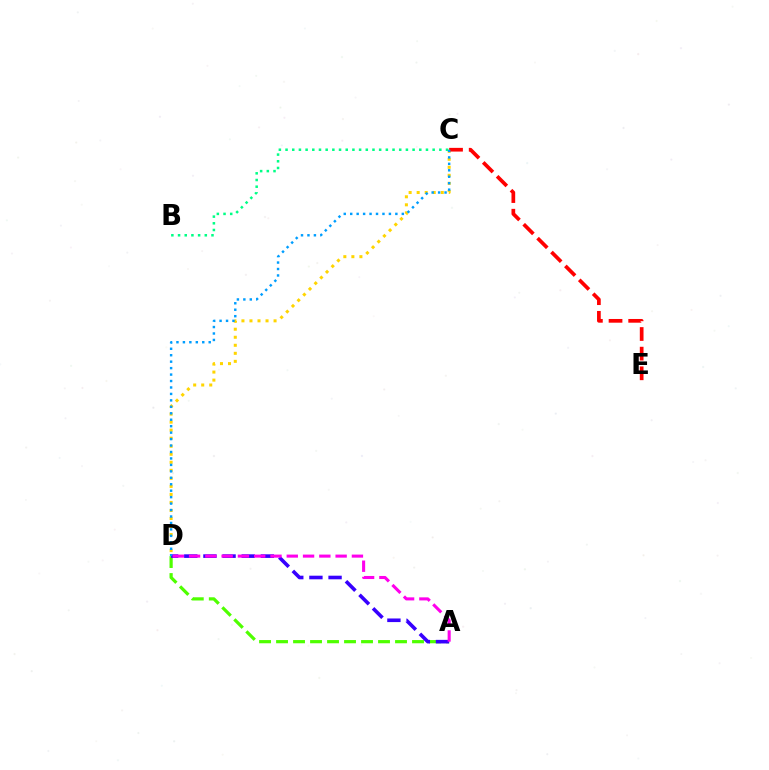{('A', 'D'): [{'color': '#4fff00', 'line_style': 'dashed', 'thickness': 2.31}, {'color': '#3700ff', 'line_style': 'dashed', 'thickness': 2.6}, {'color': '#ff00ed', 'line_style': 'dashed', 'thickness': 2.21}], ('C', 'D'): [{'color': '#ffd500', 'line_style': 'dotted', 'thickness': 2.18}, {'color': '#009eff', 'line_style': 'dotted', 'thickness': 1.75}], ('C', 'E'): [{'color': '#ff0000', 'line_style': 'dashed', 'thickness': 2.67}], ('B', 'C'): [{'color': '#00ff86', 'line_style': 'dotted', 'thickness': 1.82}]}